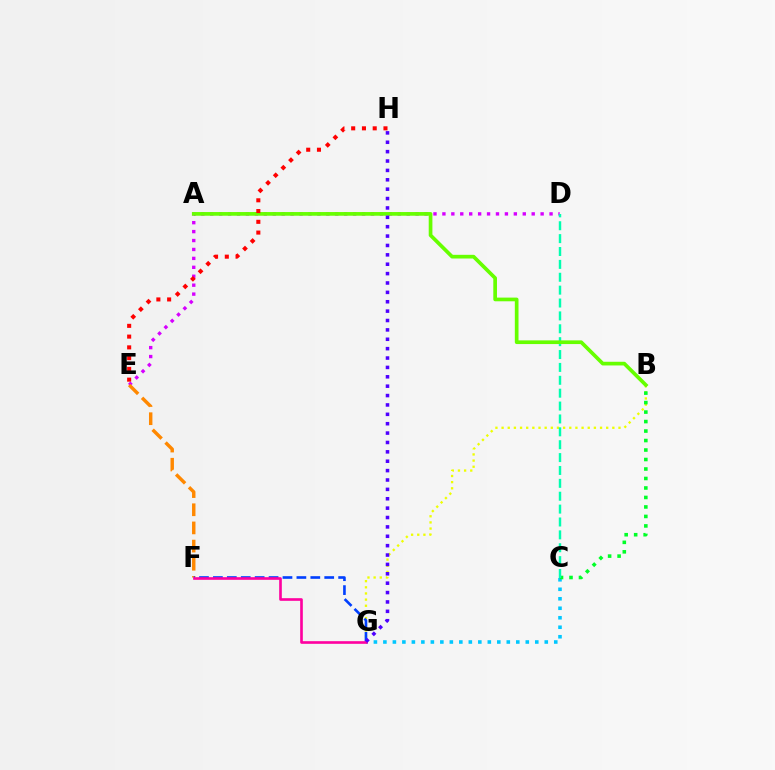{('D', 'E'): [{'color': '#d600ff', 'line_style': 'dotted', 'thickness': 2.43}], ('C', 'G'): [{'color': '#00c7ff', 'line_style': 'dotted', 'thickness': 2.58}], ('B', 'G'): [{'color': '#eeff00', 'line_style': 'dotted', 'thickness': 1.67}], ('B', 'C'): [{'color': '#00ff27', 'line_style': 'dotted', 'thickness': 2.58}], ('E', 'F'): [{'color': '#ff8800', 'line_style': 'dashed', 'thickness': 2.47}], ('C', 'D'): [{'color': '#00ffaf', 'line_style': 'dashed', 'thickness': 1.75}], ('A', 'B'): [{'color': '#66ff00', 'line_style': 'solid', 'thickness': 2.65}], ('F', 'G'): [{'color': '#003fff', 'line_style': 'dashed', 'thickness': 1.89}, {'color': '#ff00a0', 'line_style': 'solid', 'thickness': 1.9}], ('E', 'H'): [{'color': '#ff0000', 'line_style': 'dotted', 'thickness': 2.92}], ('G', 'H'): [{'color': '#4f00ff', 'line_style': 'dotted', 'thickness': 2.55}]}